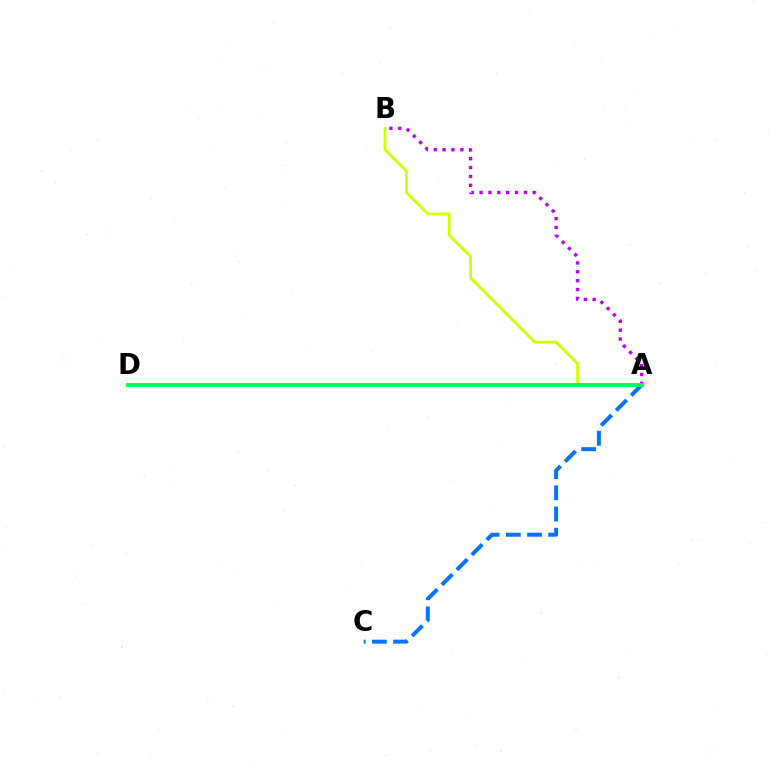{('A', 'C'): [{'color': '#0074ff', 'line_style': 'dashed', 'thickness': 2.88}], ('A', 'D'): [{'color': '#ff0000', 'line_style': 'solid', 'thickness': 1.77}, {'color': '#00ff5c', 'line_style': 'solid', 'thickness': 2.81}], ('A', 'B'): [{'color': '#d1ff00', 'line_style': 'solid', 'thickness': 1.99}, {'color': '#b900ff', 'line_style': 'dotted', 'thickness': 2.41}]}